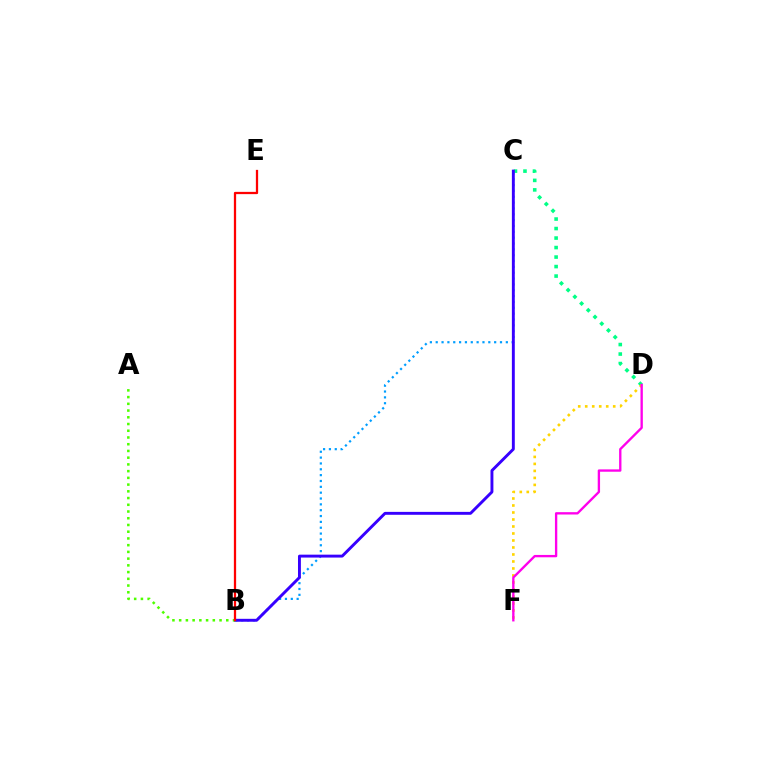{('C', 'D'): [{'color': '#00ff86', 'line_style': 'dotted', 'thickness': 2.58}], ('B', 'C'): [{'color': '#009eff', 'line_style': 'dotted', 'thickness': 1.59}, {'color': '#3700ff', 'line_style': 'solid', 'thickness': 2.1}], ('A', 'B'): [{'color': '#4fff00', 'line_style': 'dotted', 'thickness': 1.83}], ('D', 'F'): [{'color': '#ffd500', 'line_style': 'dotted', 'thickness': 1.9}, {'color': '#ff00ed', 'line_style': 'solid', 'thickness': 1.69}], ('B', 'E'): [{'color': '#ff0000', 'line_style': 'solid', 'thickness': 1.63}]}